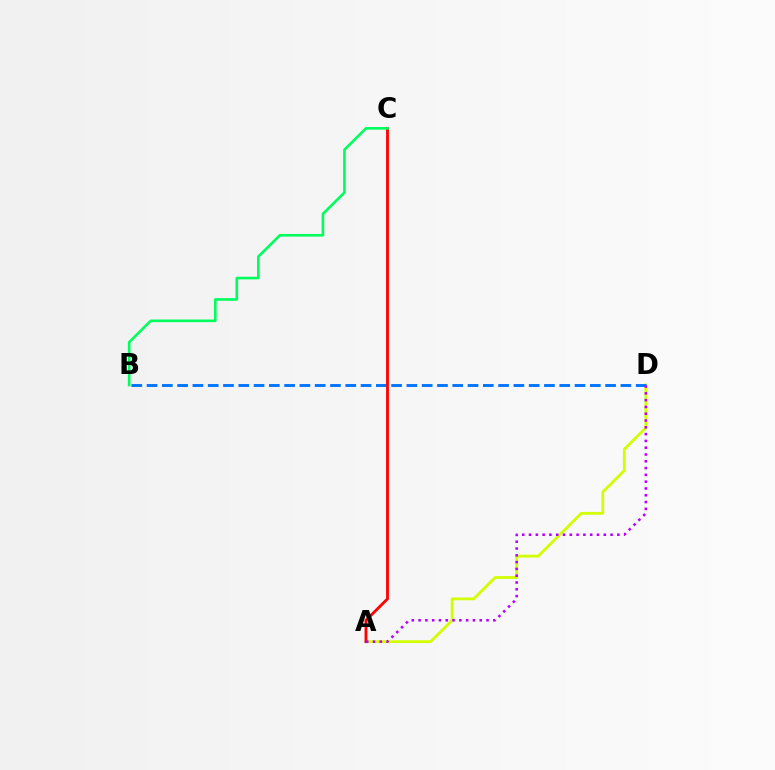{('A', 'D'): [{'color': '#d1ff00', 'line_style': 'solid', 'thickness': 2.0}, {'color': '#b900ff', 'line_style': 'dotted', 'thickness': 1.85}], ('B', 'D'): [{'color': '#0074ff', 'line_style': 'dashed', 'thickness': 2.08}], ('A', 'C'): [{'color': '#ff0000', 'line_style': 'solid', 'thickness': 2.03}], ('B', 'C'): [{'color': '#00ff5c', 'line_style': 'solid', 'thickness': 1.89}]}